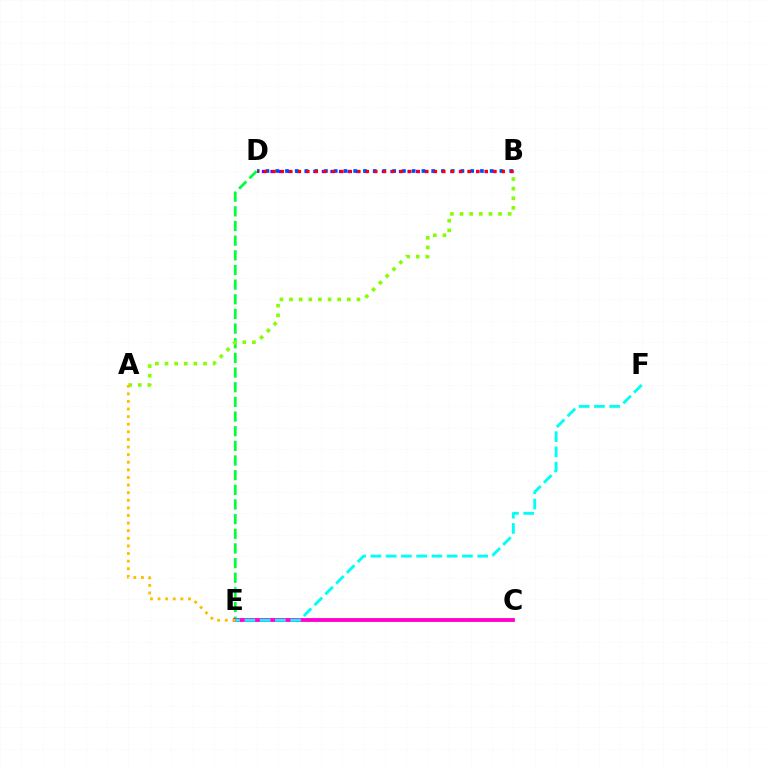{('D', 'E'): [{'color': '#00ff39', 'line_style': 'dashed', 'thickness': 1.99}], ('C', 'E'): [{'color': '#ff00cf', 'line_style': 'solid', 'thickness': 2.75}], ('A', 'B'): [{'color': '#84ff00', 'line_style': 'dotted', 'thickness': 2.62}], ('B', 'D'): [{'color': '#7200ff', 'line_style': 'dotted', 'thickness': 2.33}, {'color': '#004bff', 'line_style': 'dotted', 'thickness': 2.65}, {'color': '#ff0000', 'line_style': 'dotted', 'thickness': 2.31}], ('A', 'E'): [{'color': '#ffbd00', 'line_style': 'dotted', 'thickness': 2.07}], ('E', 'F'): [{'color': '#00fff6', 'line_style': 'dashed', 'thickness': 2.07}]}